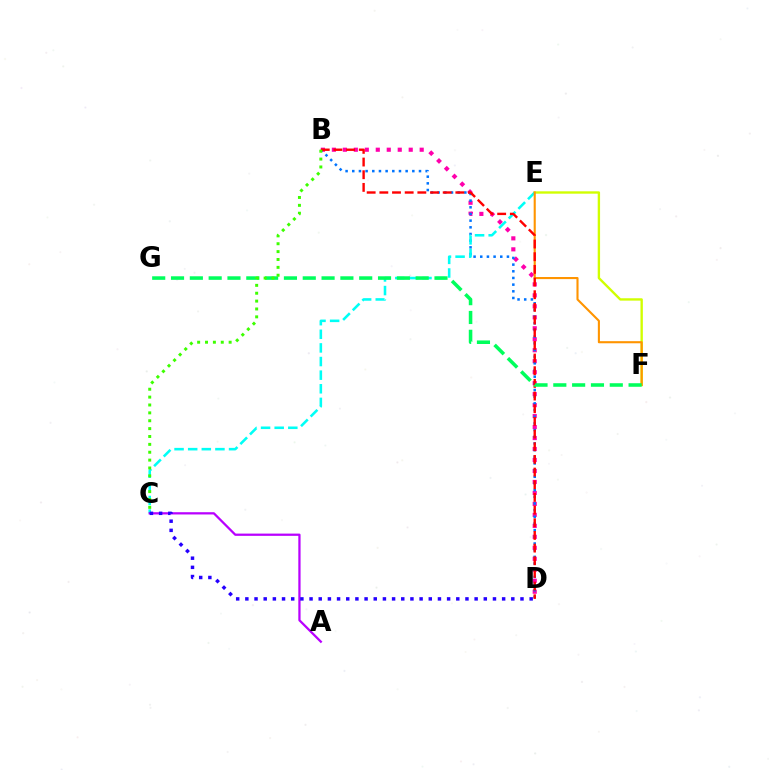{('B', 'D'): [{'color': '#ff00ac', 'line_style': 'dotted', 'thickness': 2.98}, {'color': '#0074ff', 'line_style': 'dotted', 'thickness': 1.81}, {'color': '#ff0000', 'line_style': 'dashed', 'thickness': 1.72}], ('E', 'F'): [{'color': '#d1ff00', 'line_style': 'solid', 'thickness': 1.71}, {'color': '#ff9400', 'line_style': 'solid', 'thickness': 1.52}], ('C', 'E'): [{'color': '#00fff6', 'line_style': 'dashed', 'thickness': 1.85}], ('F', 'G'): [{'color': '#00ff5c', 'line_style': 'dashed', 'thickness': 2.56}], ('A', 'C'): [{'color': '#b900ff', 'line_style': 'solid', 'thickness': 1.63}], ('B', 'C'): [{'color': '#3dff00', 'line_style': 'dotted', 'thickness': 2.14}], ('C', 'D'): [{'color': '#2500ff', 'line_style': 'dotted', 'thickness': 2.49}]}